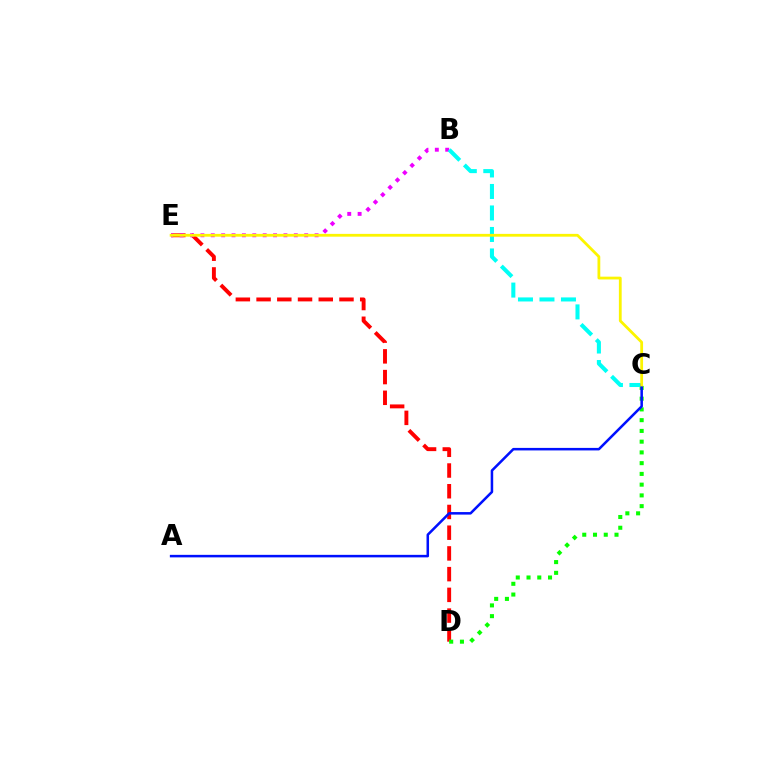{('D', 'E'): [{'color': '#ff0000', 'line_style': 'dashed', 'thickness': 2.82}], ('B', 'E'): [{'color': '#ee00ff', 'line_style': 'dotted', 'thickness': 2.82}], ('C', 'D'): [{'color': '#08ff00', 'line_style': 'dotted', 'thickness': 2.92}], ('B', 'C'): [{'color': '#00fff6', 'line_style': 'dashed', 'thickness': 2.92}], ('A', 'C'): [{'color': '#0010ff', 'line_style': 'solid', 'thickness': 1.82}], ('C', 'E'): [{'color': '#fcf500', 'line_style': 'solid', 'thickness': 2.01}]}